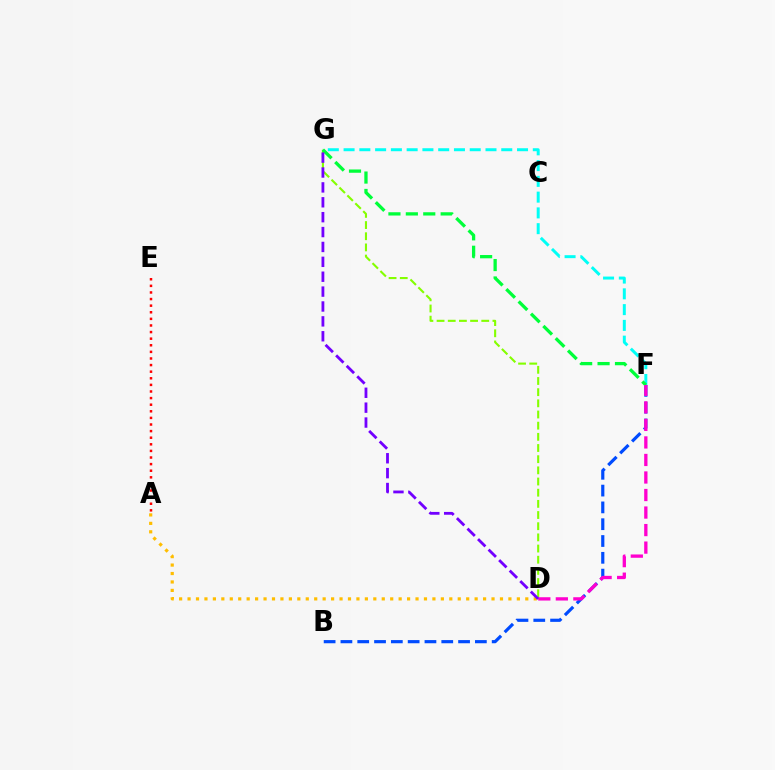{('F', 'G'): [{'color': '#00fff6', 'line_style': 'dashed', 'thickness': 2.14}, {'color': '#00ff39', 'line_style': 'dashed', 'thickness': 2.37}], ('A', 'D'): [{'color': '#ffbd00', 'line_style': 'dotted', 'thickness': 2.29}], ('A', 'E'): [{'color': '#ff0000', 'line_style': 'dotted', 'thickness': 1.79}], ('B', 'F'): [{'color': '#004bff', 'line_style': 'dashed', 'thickness': 2.28}], ('D', 'G'): [{'color': '#84ff00', 'line_style': 'dashed', 'thickness': 1.52}, {'color': '#7200ff', 'line_style': 'dashed', 'thickness': 2.02}], ('D', 'F'): [{'color': '#ff00cf', 'line_style': 'dashed', 'thickness': 2.38}]}